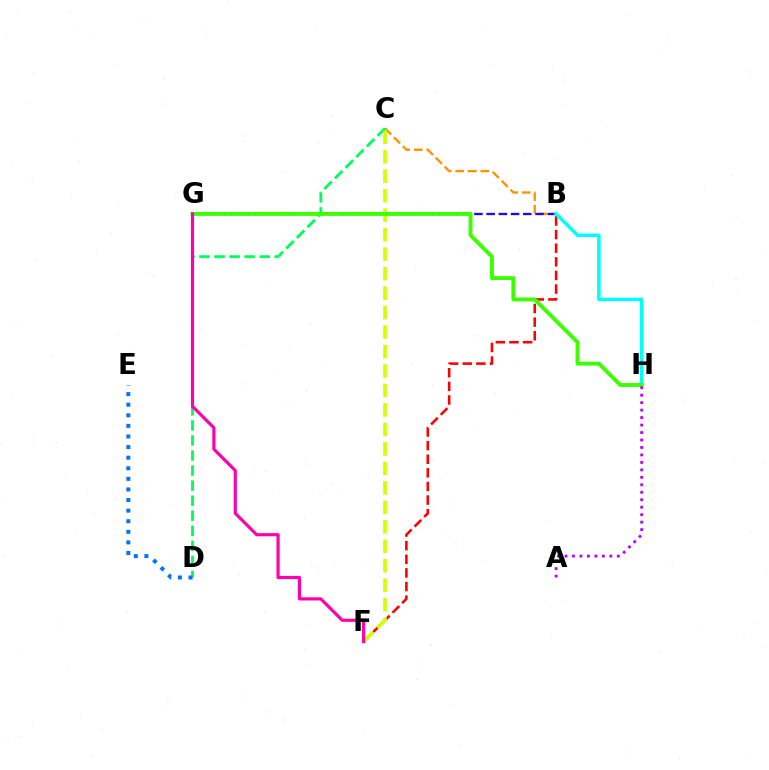{('B', 'C'): [{'color': '#ff9400', 'line_style': 'dashed', 'thickness': 1.71}], ('C', 'D'): [{'color': '#00ff5c', 'line_style': 'dashed', 'thickness': 2.05}], ('B', 'F'): [{'color': '#ff0000', 'line_style': 'dashed', 'thickness': 1.85}], ('B', 'G'): [{'color': '#2500ff', 'line_style': 'dashed', 'thickness': 1.66}], ('B', 'H'): [{'color': '#00fff6', 'line_style': 'solid', 'thickness': 2.52}], ('C', 'F'): [{'color': '#d1ff00', 'line_style': 'dashed', 'thickness': 2.65}], ('G', 'H'): [{'color': '#3dff00', 'line_style': 'solid', 'thickness': 2.81}], ('D', 'E'): [{'color': '#0074ff', 'line_style': 'dotted', 'thickness': 2.88}], ('A', 'H'): [{'color': '#b900ff', 'line_style': 'dotted', 'thickness': 2.03}], ('F', 'G'): [{'color': '#ff00ac', 'line_style': 'solid', 'thickness': 2.28}]}